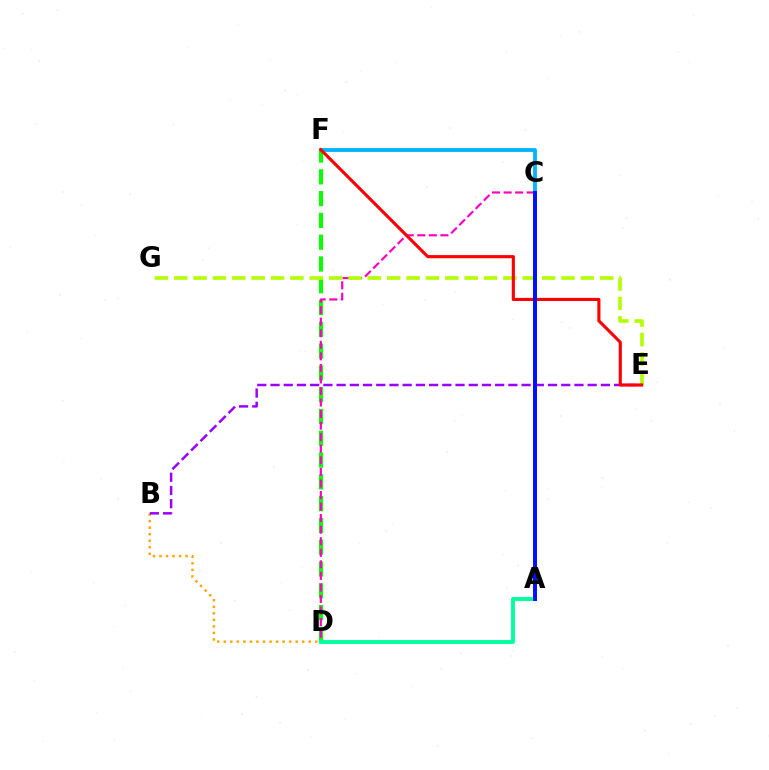{('C', 'F'): [{'color': '#00b5ff', 'line_style': 'solid', 'thickness': 2.75}], ('D', 'F'): [{'color': '#08ff00', 'line_style': 'dashed', 'thickness': 2.96}], ('C', 'D'): [{'color': '#ff00bd', 'line_style': 'dashed', 'thickness': 1.57}], ('E', 'G'): [{'color': '#b3ff00', 'line_style': 'dashed', 'thickness': 2.63}], ('A', 'D'): [{'color': '#00ff9d', 'line_style': 'solid', 'thickness': 2.78}], ('B', 'D'): [{'color': '#ffa500', 'line_style': 'dotted', 'thickness': 1.78}], ('B', 'E'): [{'color': '#9b00ff', 'line_style': 'dashed', 'thickness': 1.8}], ('E', 'F'): [{'color': '#ff0000', 'line_style': 'solid', 'thickness': 2.25}], ('A', 'C'): [{'color': '#0010ff', 'line_style': 'solid', 'thickness': 2.86}]}